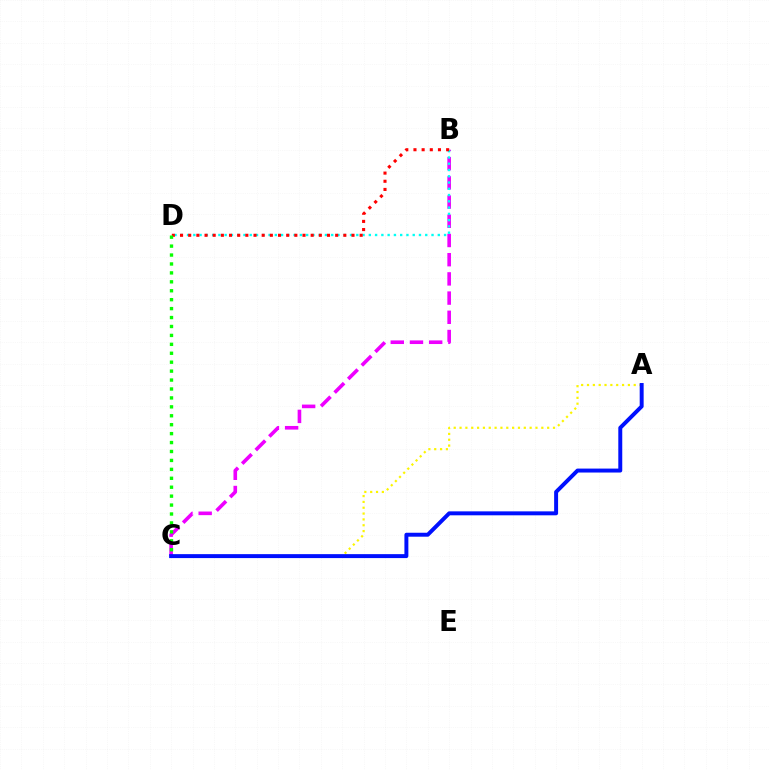{('A', 'C'): [{'color': '#fcf500', 'line_style': 'dotted', 'thickness': 1.59}, {'color': '#0010ff', 'line_style': 'solid', 'thickness': 2.84}], ('B', 'C'): [{'color': '#ee00ff', 'line_style': 'dashed', 'thickness': 2.61}], ('B', 'D'): [{'color': '#00fff6', 'line_style': 'dotted', 'thickness': 1.7}, {'color': '#ff0000', 'line_style': 'dotted', 'thickness': 2.22}], ('C', 'D'): [{'color': '#08ff00', 'line_style': 'dotted', 'thickness': 2.43}]}